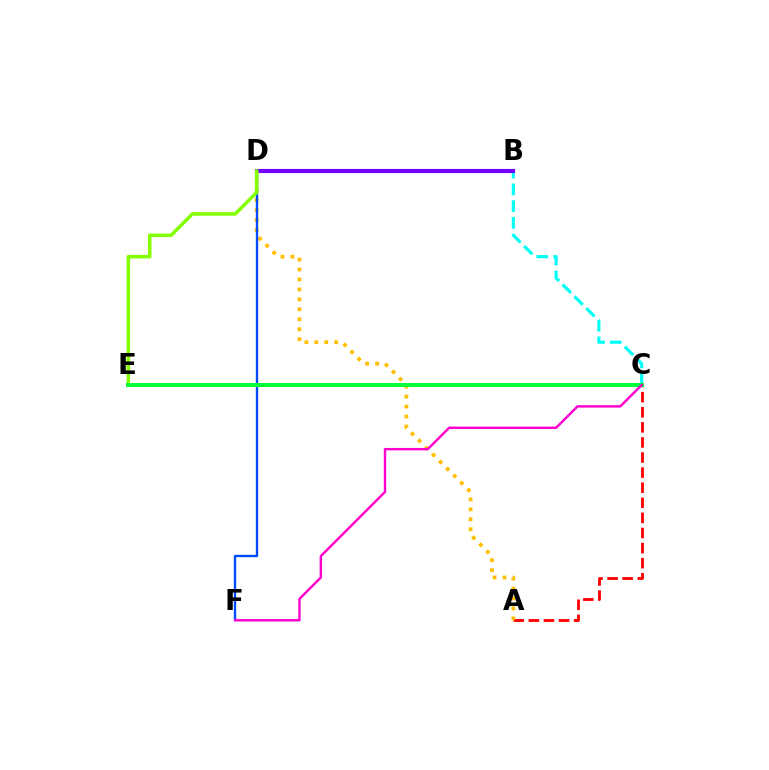{('B', 'C'): [{'color': '#00fff6', 'line_style': 'dashed', 'thickness': 2.28}], ('A', 'C'): [{'color': '#ff0000', 'line_style': 'dashed', 'thickness': 2.05}], ('A', 'D'): [{'color': '#ffbd00', 'line_style': 'dotted', 'thickness': 2.7}], ('B', 'D'): [{'color': '#7200ff', 'line_style': 'solid', 'thickness': 2.99}], ('D', 'F'): [{'color': '#004bff', 'line_style': 'solid', 'thickness': 1.71}], ('D', 'E'): [{'color': '#84ff00', 'line_style': 'solid', 'thickness': 2.56}], ('C', 'E'): [{'color': '#00ff39', 'line_style': 'solid', 'thickness': 2.89}], ('C', 'F'): [{'color': '#ff00cf', 'line_style': 'solid', 'thickness': 1.74}]}